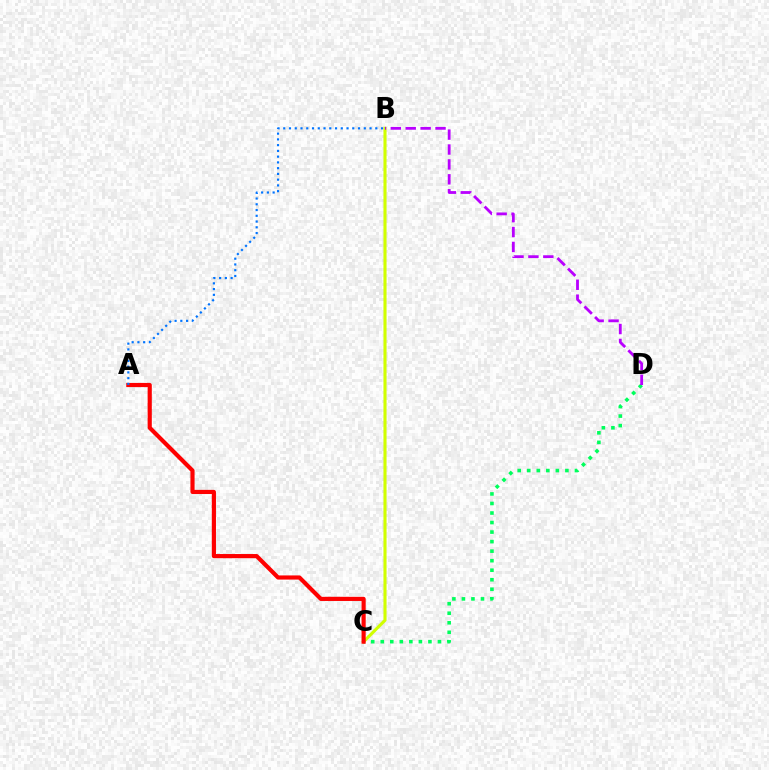{('C', 'D'): [{'color': '#00ff5c', 'line_style': 'dotted', 'thickness': 2.59}], ('B', 'C'): [{'color': '#d1ff00', 'line_style': 'solid', 'thickness': 2.23}], ('A', 'C'): [{'color': '#ff0000', 'line_style': 'solid', 'thickness': 2.99}], ('B', 'D'): [{'color': '#b900ff', 'line_style': 'dashed', 'thickness': 2.03}], ('A', 'B'): [{'color': '#0074ff', 'line_style': 'dotted', 'thickness': 1.56}]}